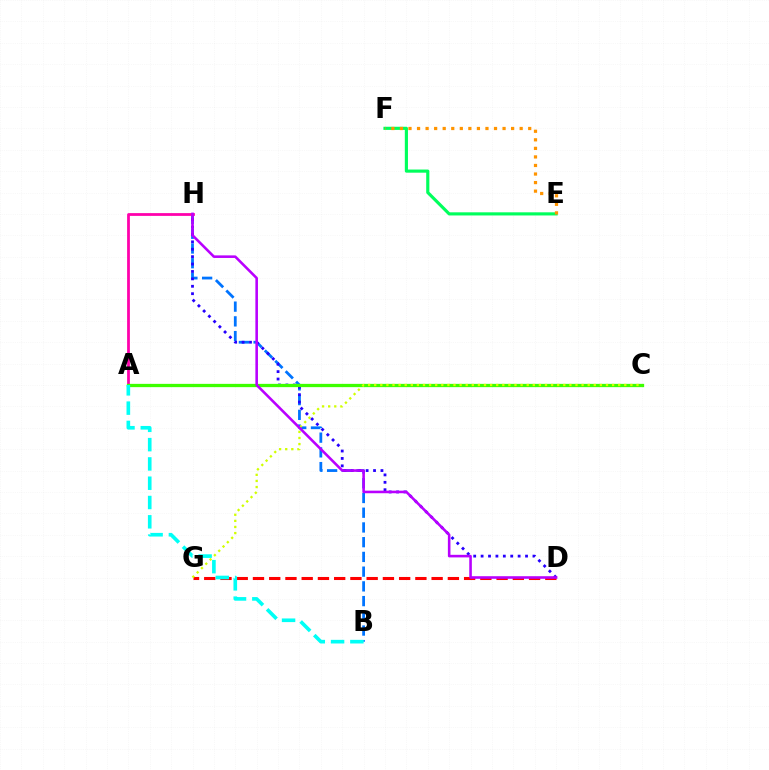{('D', 'G'): [{'color': '#ff0000', 'line_style': 'dashed', 'thickness': 2.21}], ('B', 'H'): [{'color': '#0074ff', 'line_style': 'dashed', 'thickness': 2.0}], ('A', 'H'): [{'color': '#ff00ac', 'line_style': 'solid', 'thickness': 2.0}], ('D', 'H'): [{'color': '#2500ff', 'line_style': 'dotted', 'thickness': 2.01}, {'color': '#b900ff', 'line_style': 'solid', 'thickness': 1.86}], ('E', 'F'): [{'color': '#00ff5c', 'line_style': 'solid', 'thickness': 2.26}, {'color': '#ff9400', 'line_style': 'dotted', 'thickness': 2.32}], ('A', 'C'): [{'color': '#3dff00', 'line_style': 'solid', 'thickness': 2.36}], ('A', 'B'): [{'color': '#00fff6', 'line_style': 'dashed', 'thickness': 2.62}], ('C', 'G'): [{'color': '#d1ff00', 'line_style': 'dotted', 'thickness': 1.66}]}